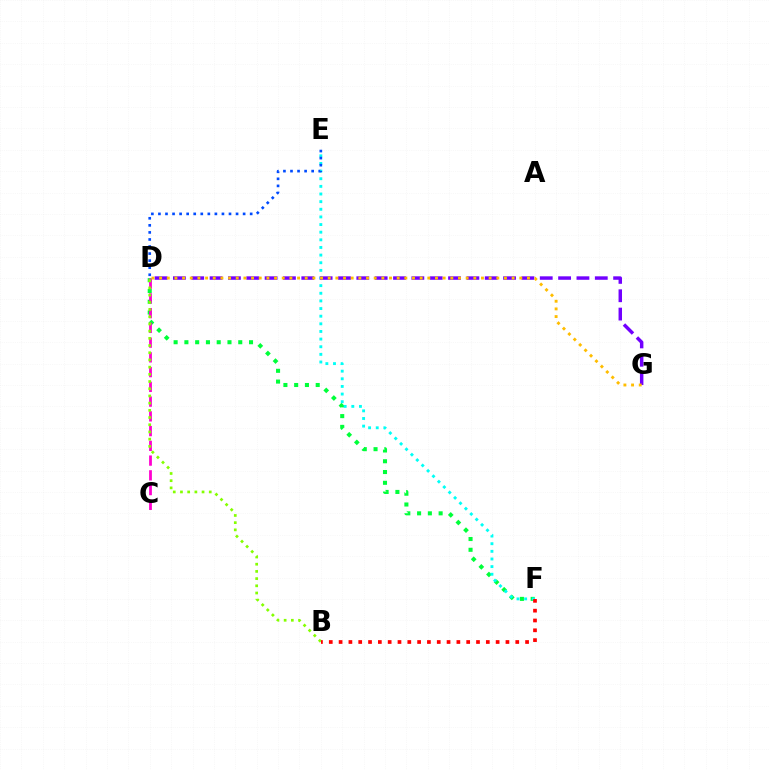{('D', 'F'): [{'color': '#00ff39', 'line_style': 'dotted', 'thickness': 2.93}], ('C', 'D'): [{'color': '#ff00cf', 'line_style': 'dashed', 'thickness': 2.0}], ('E', 'F'): [{'color': '#00fff6', 'line_style': 'dotted', 'thickness': 2.07}], ('B', 'D'): [{'color': '#84ff00', 'line_style': 'dotted', 'thickness': 1.96}], ('B', 'F'): [{'color': '#ff0000', 'line_style': 'dotted', 'thickness': 2.67}], ('D', 'E'): [{'color': '#004bff', 'line_style': 'dotted', 'thickness': 1.92}], ('D', 'G'): [{'color': '#7200ff', 'line_style': 'dashed', 'thickness': 2.49}, {'color': '#ffbd00', 'line_style': 'dotted', 'thickness': 2.08}]}